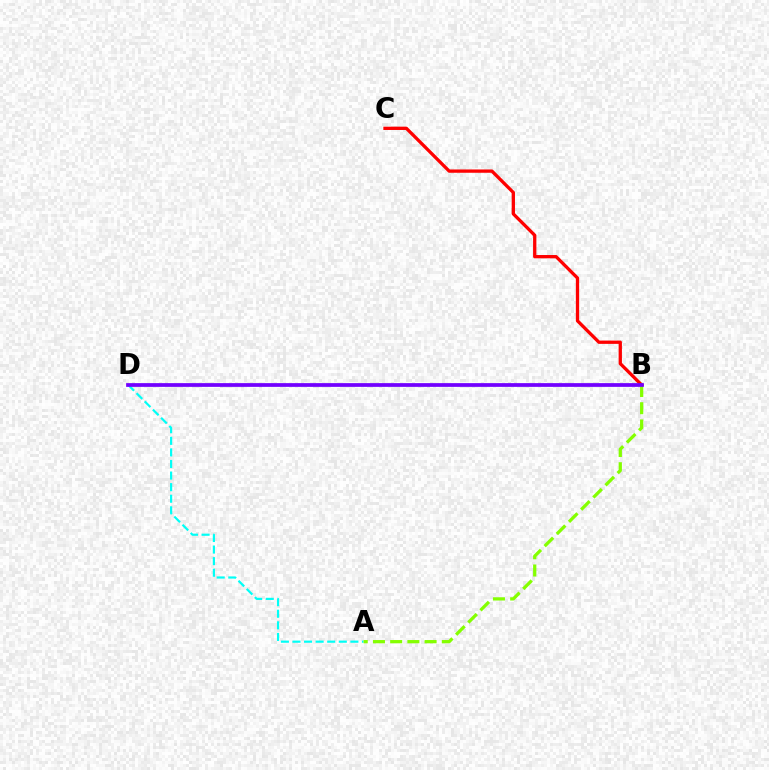{('A', 'D'): [{'color': '#00fff6', 'line_style': 'dashed', 'thickness': 1.57}], ('B', 'C'): [{'color': '#ff0000', 'line_style': 'solid', 'thickness': 2.37}], ('A', 'B'): [{'color': '#84ff00', 'line_style': 'dashed', 'thickness': 2.34}], ('B', 'D'): [{'color': '#7200ff', 'line_style': 'solid', 'thickness': 2.69}]}